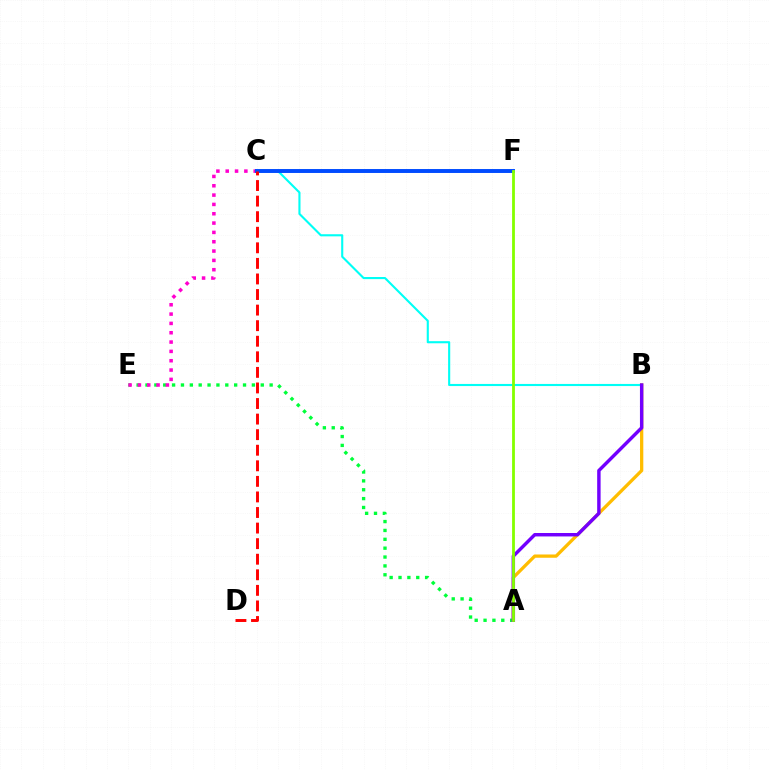{('B', 'C'): [{'color': '#00fff6', 'line_style': 'solid', 'thickness': 1.52}], ('A', 'E'): [{'color': '#00ff39', 'line_style': 'dotted', 'thickness': 2.41}], ('C', 'E'): [{'color': '#ff00cf', 'line_style': 'dotted', 'thickness': 2.53}], ('C', 'F'): [{'color': '#004bff', 'line_style': 'solid', 'thickness': 2.83}], ('A', 'B'): [{'color': '#ffbd00', 'line_style': 'solid', 'thickness': 2.36}, {'color': '#7200ff', 'line_style': 'solid', 'thickness': 2.47}], ('C', 'D'): [{'color': '#ff0000', 'line_style': 'dashed', 'thickness': 2.12}], ('A', 'F'): [{'color': '#84ff00', 'line_style': 'solid', 'thickness': 2.02}]}